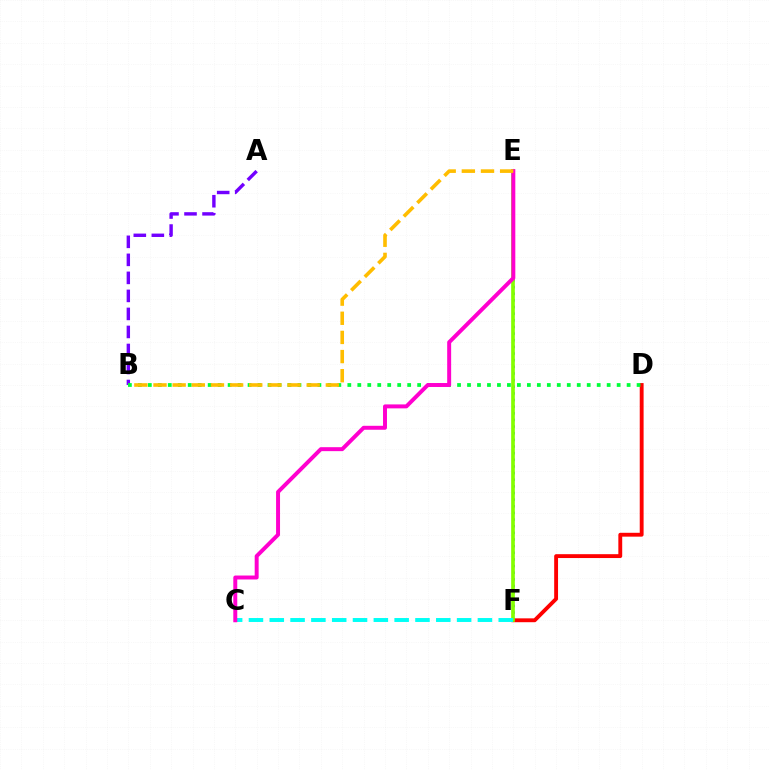{('D', 'F'): [{'color': '#ff0000', 'line_style': 'solid', 'thickness': 2.78}], ('E', 'F'): [{'color': '#004bff', 'line_style': 'dotted', 'thickness': 1.8}, {'color': '#84ff00', 'line_style': 'solid', 'thickness': 2.66}], ('A', 'B'): [{'color': '#7200ff', 'line_style': 'dashed', 'thickness': 2.45}], ('B', 'D'): [{'color': '#00ff39', 'line_style': 'dotted', 'thickness': 2.71}], ('C', 'F'): [{'color': '#00fff6', 'line_style': 'dashed', 'thickness': 2.83}], ('C', 'E'): [{'color': '#ff00cf', 'line_style': 'solid', 'thickness': 2.85}], ('B', 'E'): [{'color': '#ffbd00', 'line_style': 'dashed', 'thickness': 2.6}]}